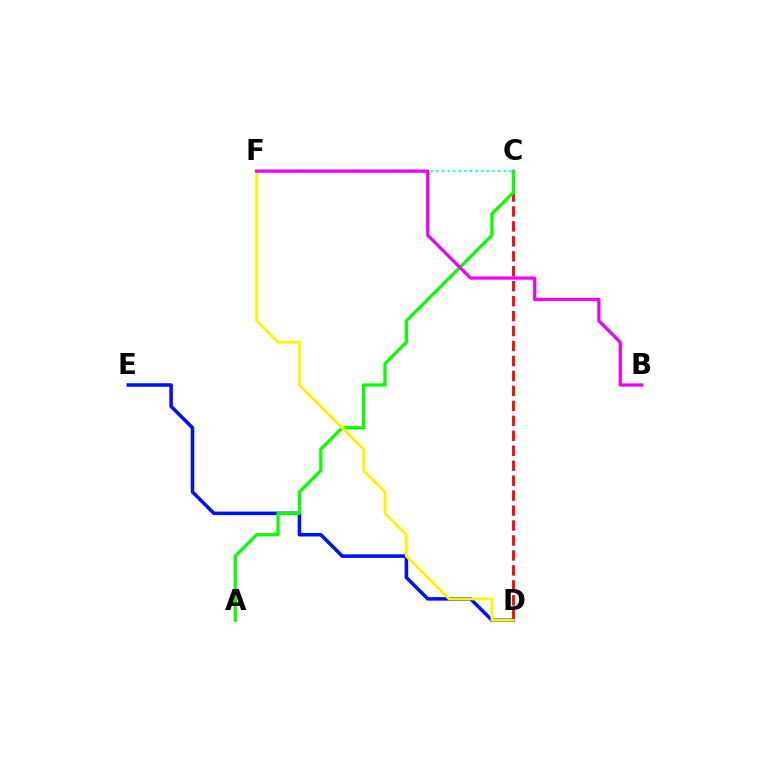{('C', 'D'): [{'color': '#ff0000', 'line_style': 'dashed', 'thickness': 2.03}], ('D', 'E'): [{'color': '#0010ff', 'line_style': 'solid', 'thickness': 2.54}], ('A', 'C'): [{'color': '#08ff00', 'line_style': 'solid', 'thickness': 2.33}], ('C', 'F'): [{'color': '#00fff6', 'line_style': 'dotted', 'thickness': 1.52}], ('D', 'F'): [{'color': '#fcf500', 'line_style': 'solid', 'thickness': 2.08}], ('B', 'F'): [{'color': '#ee00ff', 'line_style': 'solid', 'thickness': 2.35}]}